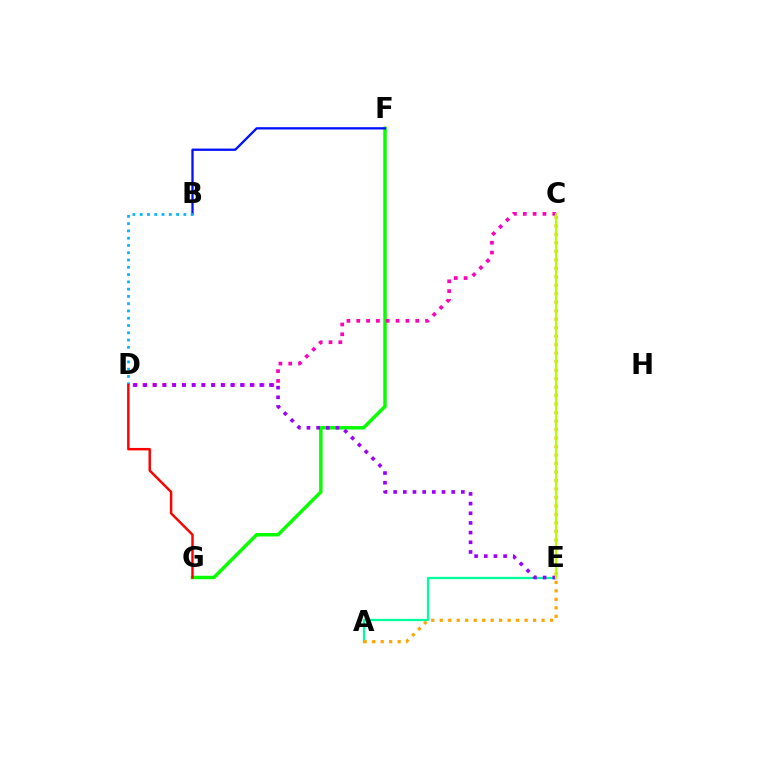{('A', 'E'): [{'color': '#00ff9d', 'line_style': 'solid', 'thickness': 1.65}], ('F', 'G'): [{'color': '#08ff00', 'line_style': 'solid', 'thickness': 2.49}], ('C', 'D'): [{'color': '#ff00bd', 'line_style': 'dotted', 'thickness': 2.67}], ('B', 'F'): [{'color': '#0010ff', 'line_style': 'solid', 'thickness': 1.66}], ('B', 'D'): [{'color': '#00b5ff', 'line_style': 'dotted', 'thickness': 1.98}], ('A', 'C'): [{'color': '#ffa500', 'line_style': 'dotted', 'thickness': 2.31}], ('D', 'G'): [{'color': '#ff0000', 'line_style': 'solid', 'thickness': 1.77}], ('D', 'E'): [{'color': '#9b00ff', 'line_style': 'dotted', 'thickness': 2.63}], ('C', 'E'): [{'color': '#b3ff00', 'line_style': 'solid', 'thickness': 1.59}]}